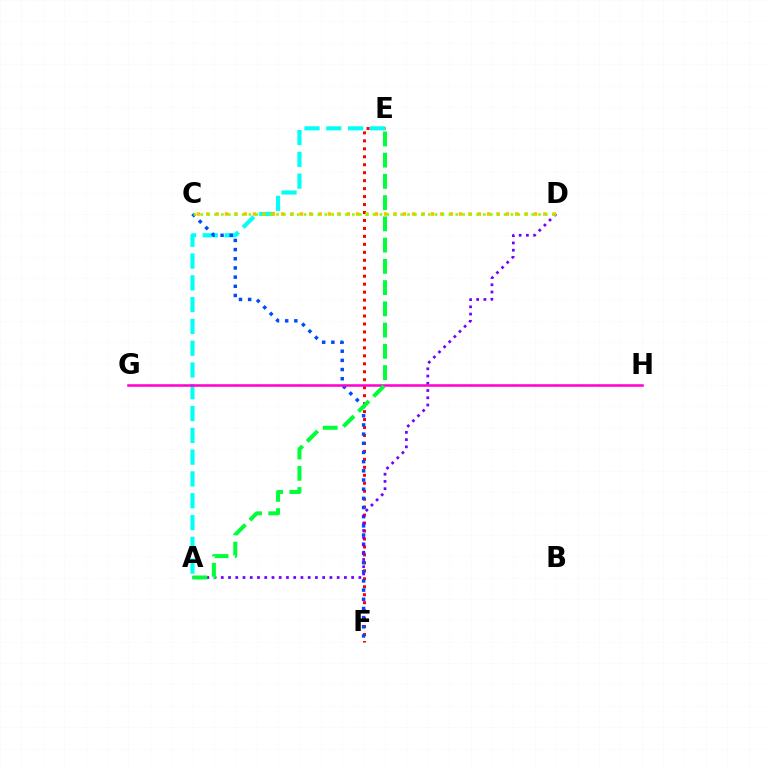{('E', 'F'): [{'color': '#ff0000', 'line_style': 'dotted', 'thickness': 2.16}], ('A', 'E'): [{'color': '#00fff6', 'line_style': 'dashed', 'thickness': 2.96}, {'color': '#00ff39', 'line_style': 'dashed', 'thickness': 2.89}], ('C', 'F'): [{'color': '#004bff', 'line_style': 'dotted', 'thickness': 2.49}], ('A', 'D'): [{'color': '#7200ff', 'line_style': 'dotted', 'thickness': 1.97}], ('C', 'D'): [{'color': '#ffbd00', 'line_style': 'dotted', 'thickness': 2.54}, {'color': '#84ff00', 'line_style': 'dotted', 'thickness': 1.87}], ('G', 'H'): [{'color': '#ff00cf', 'line_style': 'solid', 'thickness': 1.83}]}